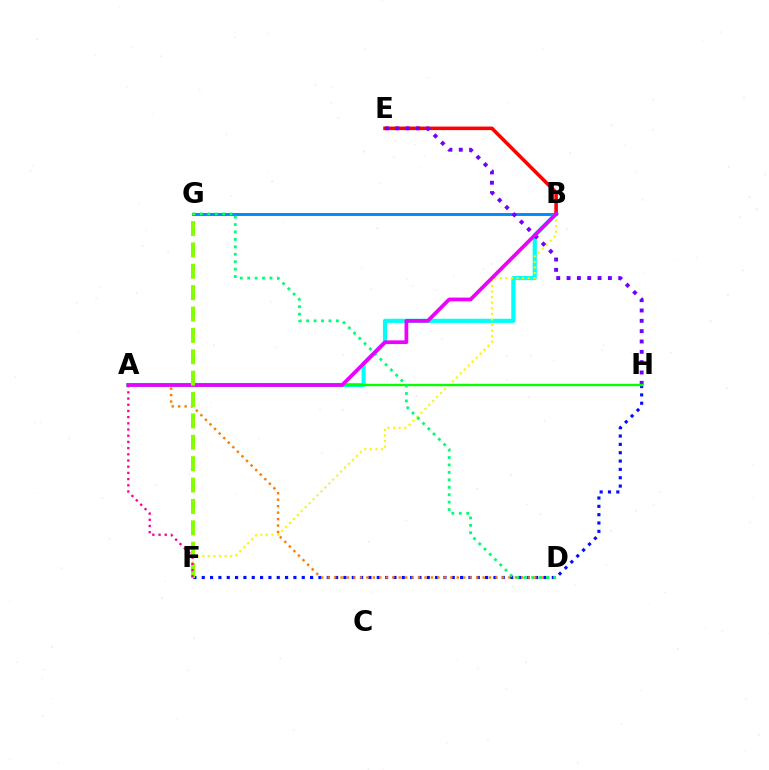{('B', 'G'): [{'color': '#008cff', 'line_style': 'solid', 'thickness': 2.13}], ('F', 'H'): [{'color': '#0010ff', 'line_style': 'dotted', 'thickness': 2.26}], ('A', 'B'): [{'color': '#00fff6', 'line_style': 'solid', 'thickness': 3.0}, {'color': '#ee00ff', 'line_style': 'solid', 'thickness': 2.68}], ('A', 'D'): [{'color': '#ff7c00', 'line_style': 'dotted', 'thickness': 1.75}], ('B', 'E'): [{'color': '#ff0000', 'line_style': 'solid', 'thickness': 2.56}], ('B', 'F'): [{'color': '#fcf500', 'line_style': 'dotted', 'thickness': 1.51}], ('E', 'H'): [{'color': '#7200ff', 'line_style': 'dotted', 'thickness': 2.81}], ('A', 'H'): [{'color': '#08ff00', 'line_style': 'solid', 'thickness': 1.7}], ('D', 'G'): [{'color': '#00ff74', 'line_style': 'dotted', 'thickness': 2.02}], ('F', 'G'): [{'color': '#84ff00', 'line_style': 'dashed', 'thickness': 2.9}], ('A', 'F'): [{'color': '#ff0094', 'line_style': 'dotted', 'thickness': 1.68}]}